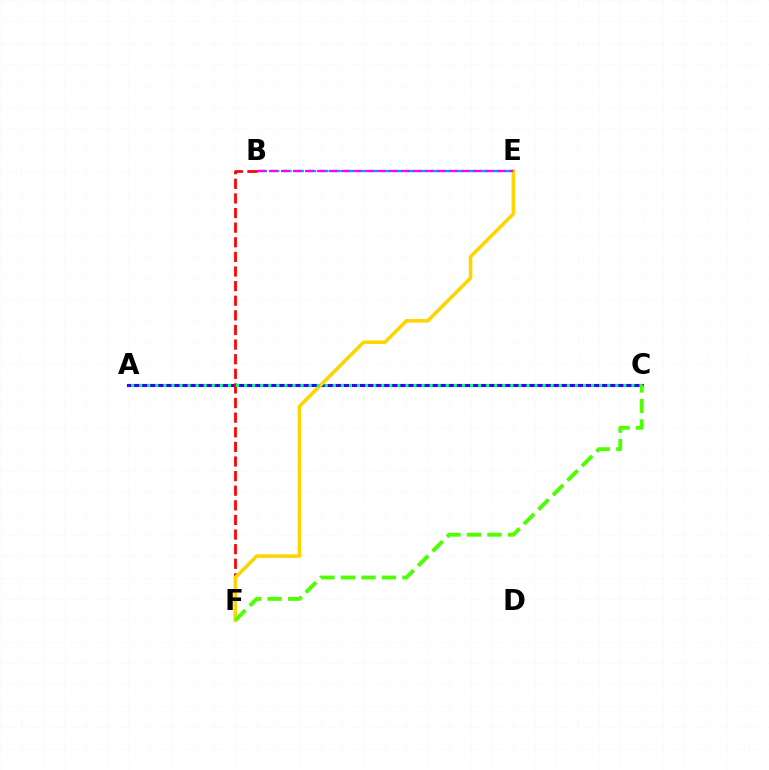{('A', 'C'): [{'color': '#3700ff', 'line_style': 'solid', 'thickness': 2.23}, {'color': '#00ff86', 'line_style': 'dotted', 'thickness': 2.19}], ('B', 'F'): [{'color': '#ff0000', 'line_style': 'dashed', 'thickness': 1.99}], ('B', 'E'): [{'color': '#009eff', 'line_style': 'dashed', 'thickness': 1.67}, {'color': '#ff00ed', 'line_style': 'dashed', 'thickness': 1.63}], ('E', 'F'): [{'color': '#ffd500', 'line_style': 'solid', 'thickness': 2.57}], ('C', 'F'): [{'color': '#4fff00', 'line_style': 'dashed', 'thickness': 2.79}]}